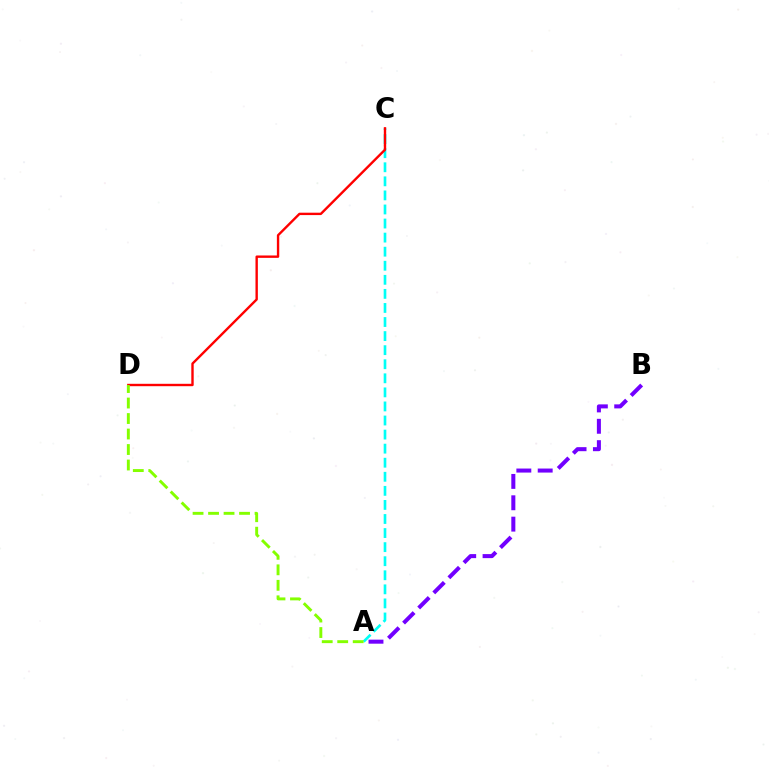{('A', 'C'): [{'color': '#00fff6', 'line_style': 'dashed', 'thickness': 1.91}], ('C', 'D'): [{'color': '#ff0000', 'line_style': 'solid', 'thickness': 1.72}], ('A', 'B'): [{'color': '#7200ff', 'line_style': 'dashed', 'thickness': 2.9}], ('A', 'D'): [{'color': '#84ff00', 'line_style': 'dashed', 'thickness': 2.11}]}